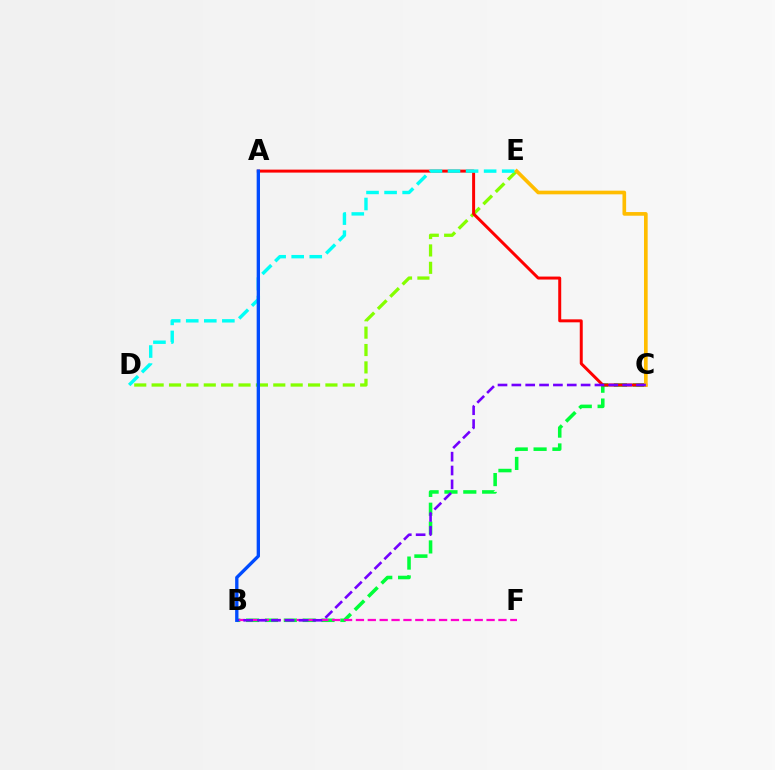{('B', 'C'): [{'color': '#00ff39', 'line_style': 'dashed', 'thickness': 2.56}, {'color': '#7200ff', 'line_style': 'dashed', 'thickness': 1.88}], ('D', 'E'): [{'color': '#84ff00', 'line_style': 'dashed', 'thickness': 2.36}, {'color': '#00fff6', 'line_style': 'dashed', 'thickness': 2.45}], ('A', 'C'): [{'color': '#ff0000', 'line_style': 'solid', 'thickness': 2.14}], ('C', 'E'): [{'color': '#ffbd00', 'line_style': 'solid', 'thickness': 2.63}], ('B', 'F'): [{'color': '#ff00cf', 'line_style': 'dashed', 'thickness': 1.61}], ('A', 'B'): [{'color': '#004bff', 'line_style': 'solid', 'thickness': 2.39}]}